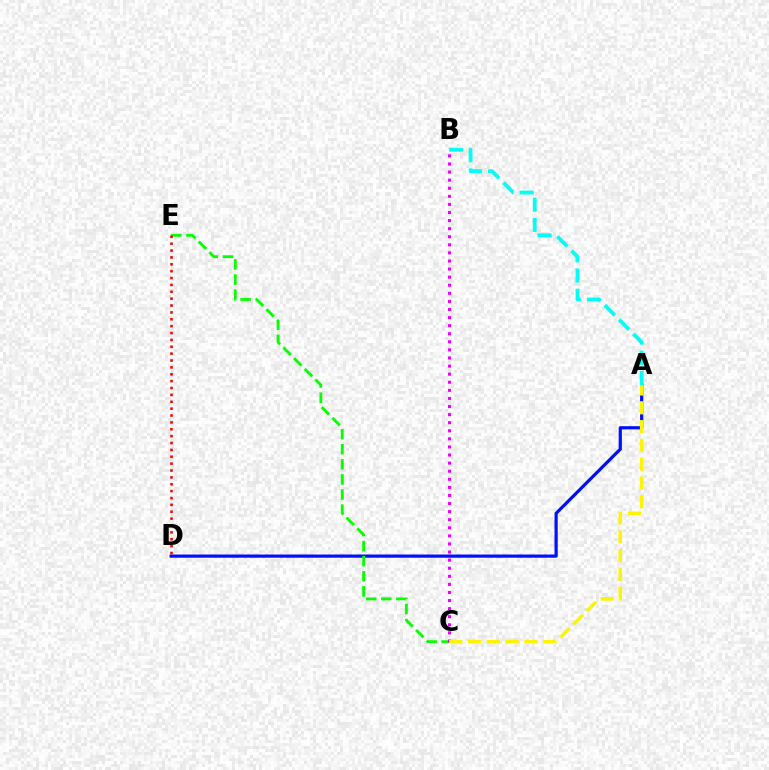{('A', 'D'): [{'color': '#0010ff', 'line_style': 'solid', 'thickness': 2.31}], ('C', 'E'): [{'color': '#08ff00', 'line_style': 'dashed', 'thickness': 2.05}], ('D', 'E'): [{'color': '#ff0000', 'line_style': 'dotted', 'thickness': 1.87}], ('A', 'B'): [{'color': '#00fff6', 'line_style': 'dashed', 'thickness': 2.75}], ('B', 'C'): [{'color': '#ee00ff', 'line_style': 'dotted', 'thickness': 2.2}], ('A', 'C'): [{'color': '#fcf500', 'line_style': 'dashed', 'thickness': 2.55}]}